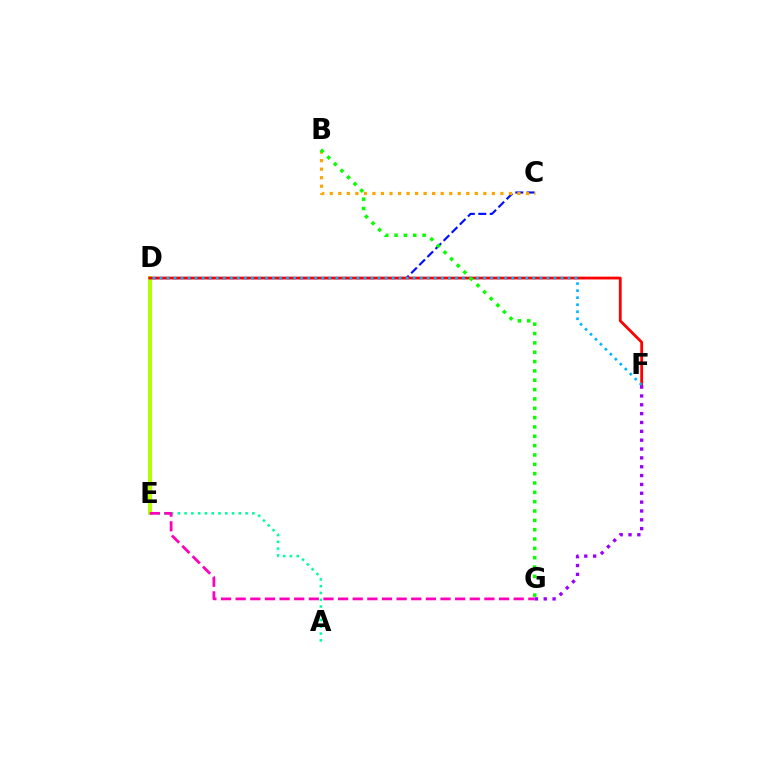{('C', 'D'): [{'color': '#0010ff', 'line_style': 'dashed', 'thickness': 1.56}], ('B', 'C'): [{'color': '#ffa500', 'line_style': 'dotted', 'thickness': 2.32}], ('D', 'E'): [{'color': '#b3ff00', 'line_style': 'solid', 'thickness': 2.84}], ('D', 'F'): [{'color': '#ff0000', 'line_style': 'solid', 'thickness': 2.01}, {'color': '#00b5ff', 'line_style': 'dotted', 'thickness': 1.91}], ('A', 'E'): [{'color': '#00ff9d', 'line_style': 'dotted', 'thickness': 1.84}], ('E', 'G'): [{'color': '#ff00bd', 'line_style': 'dashed', 'thickness': 1.99}], ('B', 'G'): [{'color': '#08ff00', 'line_style': 'dotted', 'thickness': 2.54}], ('F', 'G'): [{'color': '#9b00ff', 'line_style': 'dotted', 'thickness': 2.4}]}